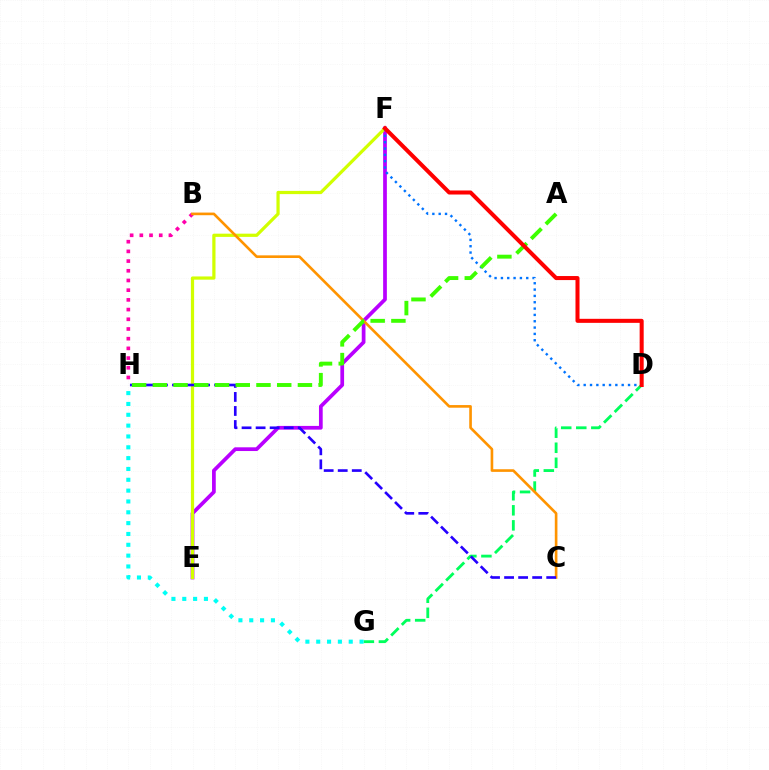{('D', 'G'): [{'color': '#00ff5c', 'line_style': 'dashed', 'thickness': 2.04}], ('E', 'F'): [{'color': '#b900ff', 'line_style': 'solid', 'thickness': 2.68}, {'color': '#d1ff00', 'line_style': 'solid', 'thickness': 2.32}], ('B', 'H'): [{'color': '#ff00ac', 'line_style': 'dotted', 'thickness': 2.64}], ('B', 'C'): [{'color': '#ff9400', 'line_style': 'solid', 'thickness': 1.9}], ('G', 'H'): [{'color': '#00fff6', 'line_style': 'dotted', 'thickness': 2.94}], ('C', 'H'): [{'color': '#2500ff', 'line_style': 'dashed', 'thickness': 1.91}], ('D', 'F'): [{'color': '#0074ff', 'line_style': 'dotted', 'thickness': 1.72}, {'color': '#ff0000', 'line_style': 'solid', 'thickness': 2.9}], ('A', 'H'): [{'color': '#3dff00', 'line_style': 'dashed', 'thickness': 2.82}]}